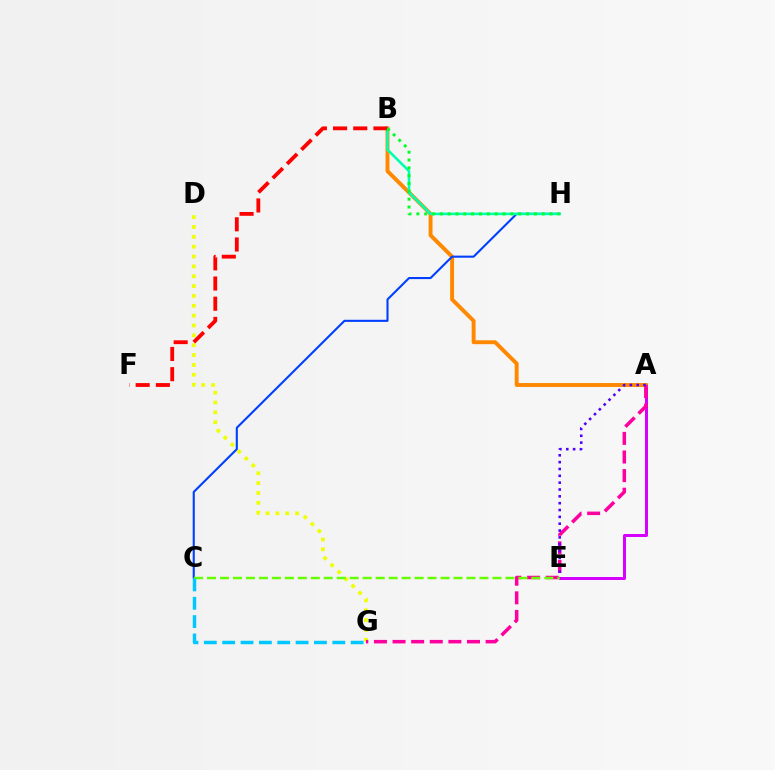{('A', 'E'): [{'color': '#d600ff', 'line_style': 'solid', 'thickness': 2.16}, {'color': '#4f00ff', 'line_style': 'dotted', 'thickness': 1.86}], ('A', 'B'): [{'color': '#ff8800', 'line_style': 'solid', 'thickness': 2.82}], ('C', 'H'): [{'color': '#003fff', 'line_style': 'solid', 'thickness': 1.51}], ('D', 'G'): [{'color': '#eeff00', 'line_style': 'dotted', 'thickness': 2.68}], ('B', 'H'): [{'color': '#00ffaf', 'line_style': 'solid', 'thickness': 1.89}, {'color': '#00ff27', 'line_style': 'dotted', 'thickness': 2.13}], ('B', 'F'): [{'color': '#ff0000', 'line_style': 'dashed', 'thickness': 2.74}], ('A', 'G'): [{'color': '#ff00a0', 'line_style': 'dashed', 'thickness': 2.53}], ('C', 'E'): [{'color': '#66ff00', 'line_style': 'dashed', 'thickness': 1.76}], ('C', 'G'): [{'color': '#00c7ff', 'line_style': 'dashed', 'thickness': 2.49}]}